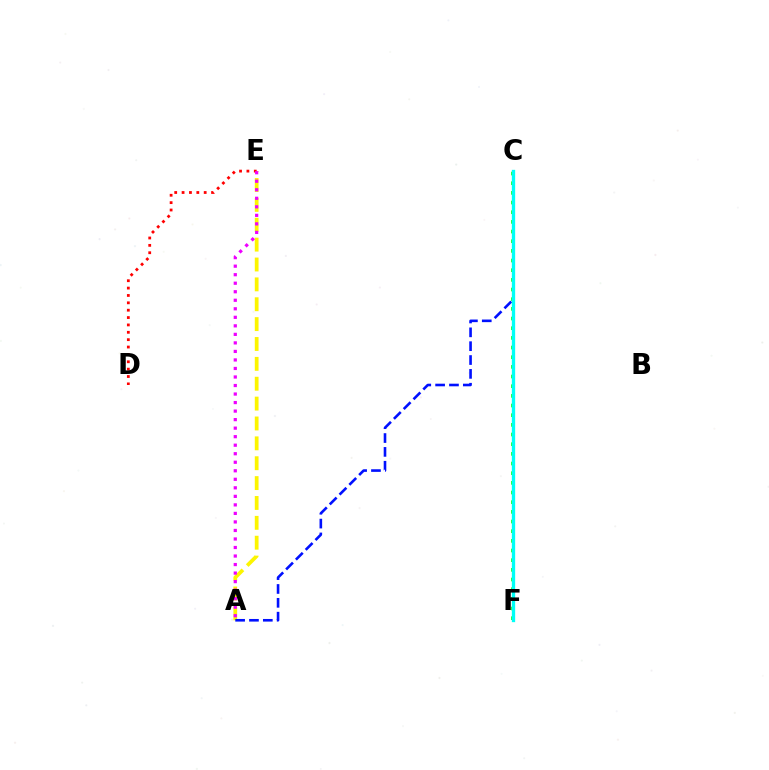{('C', 'F'): [{'color': '#08ff00', 'line_style': 'dotted', 'thickness': 2.63}, {'color': '#00fff6', 'line_style': 'solid', 'thickness': 2.39}], ('A', 'E'): [{'color': '#fcf500', 'line_style': 'dashed', 'thickness': 2.7}, {'color': '#ee00ff', 'line_style': 'dotted', 'thickness': 2.32}], ('D', 'E'): [{'color': '#ff0000', 'line_style': 'dotted', 'thickness': 2.0}], ('A', 'C'): [{'color': '#0010ff', 'line_style': 'dashed', 'thickness': 1.88}]}